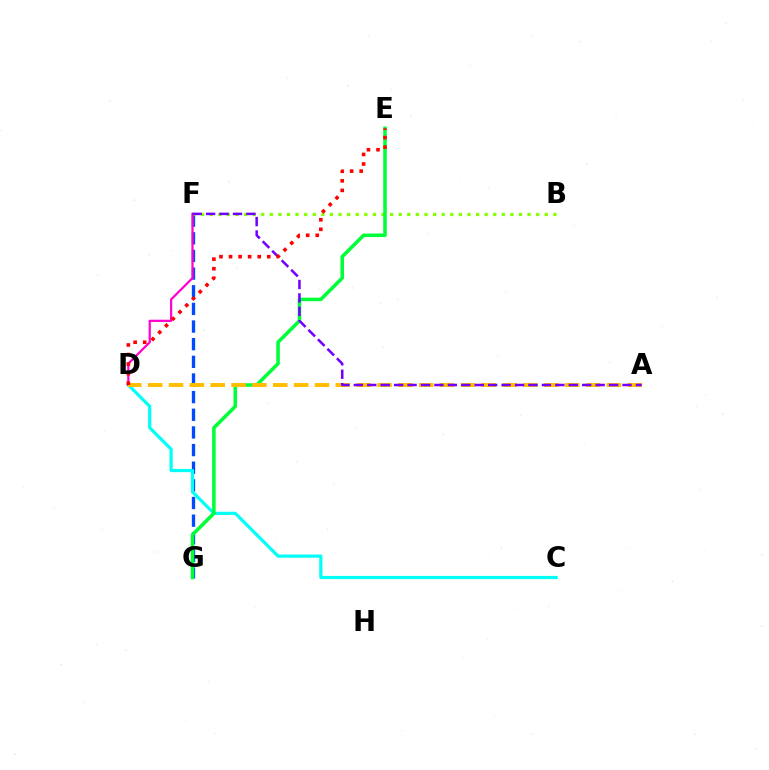{('F', 'G'): [{'color': '#004bff', 'line_style': 'dashed', 'thickness': 2.4}], ('B', 'F'): [{'color': '#84ff00', 'line_style': 'dotted', 'thickness': 2.33}], ('C', 'D'): [{'color': '#00fff6', 'line_style': 'solid', 'thickness': 2.3}], ('E', 'G'): [{'color': '#00ff39', 'line_style': 'solid', 'thickness': 2.55}], ('D', 'F'): [{'color': '#ff00cf', 'line_style': 'solid', 'thickness': 1.6}], ('A', 'D'): [{'color': '#ffbd00', 'line_style': 'dashed', 'thickness': 2.83}], ('A', 'F'): [{'color': '#7200ff', 'line_style': 'dashed', 'thickness': 1.83}], ('D', 'E'): [{'color': '#ff0000', 'line_style': 'dotted', 'thickness': 2.6}]}